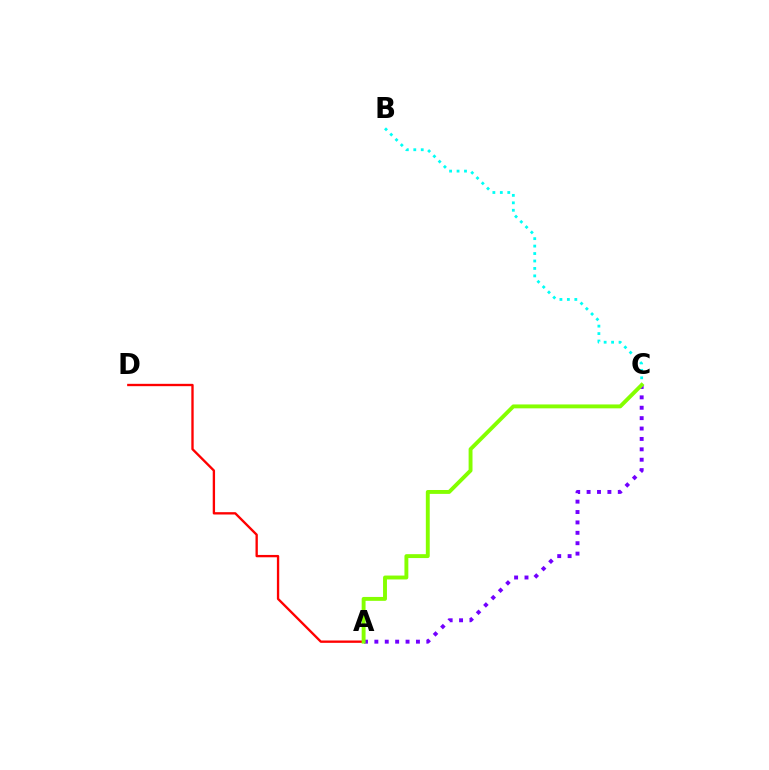{('A', 'D'): [{'color': '#ff0000', 'line_style': 'solid', 'thickness': 1.69}], ('B', 'C'): [{'color': '#00fff6', 'line_style': 'dotted', 'thickness': 2.02}], ('A', 'C'): [{'color': '#7200ff', 'line_style': 'dotted', 'thickness': 2.82}, {'color': '#84ff00', 'line_style': 'solid', 'thickness': 2.8}]}